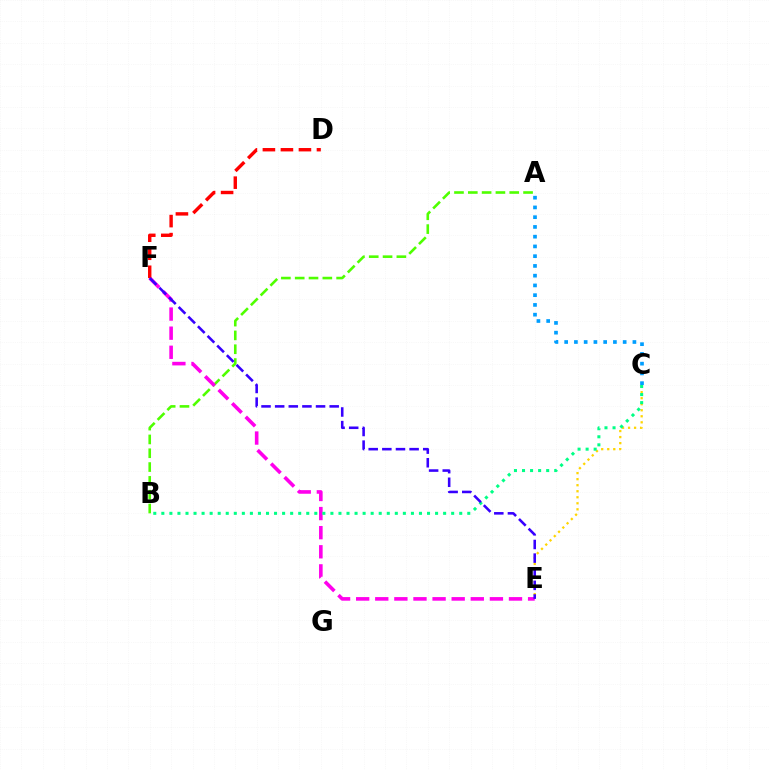{('A', 'C'): [{'color': '#009eff', 'line_style': 'dotted', 'thickness': 2.65}], ('A', 'B'): [{'color': '#4fff00', 'line_style': 'dashed', 'thickness': 1.88}], ('E', 'F'): [{'color': '#ff00ed', 'line_style': 'dashed', 'thickness': 2.6}, {'color': '#3700ff', 'line_style': 'dashed', 'thickness': 1.85}], ('C', 'E'): [{'color': '#ffd500', 'line_style': 'dotted', 'thickness': 1.64}], ('B', 'C'): [{'color': '#00ff86', 'line_style': 'dotted', 'thickness': 2.19}], ('D', 'F'): [{'color': '#ff0000', 'line_style': 'dashed', 'thickness': 2.45}]}